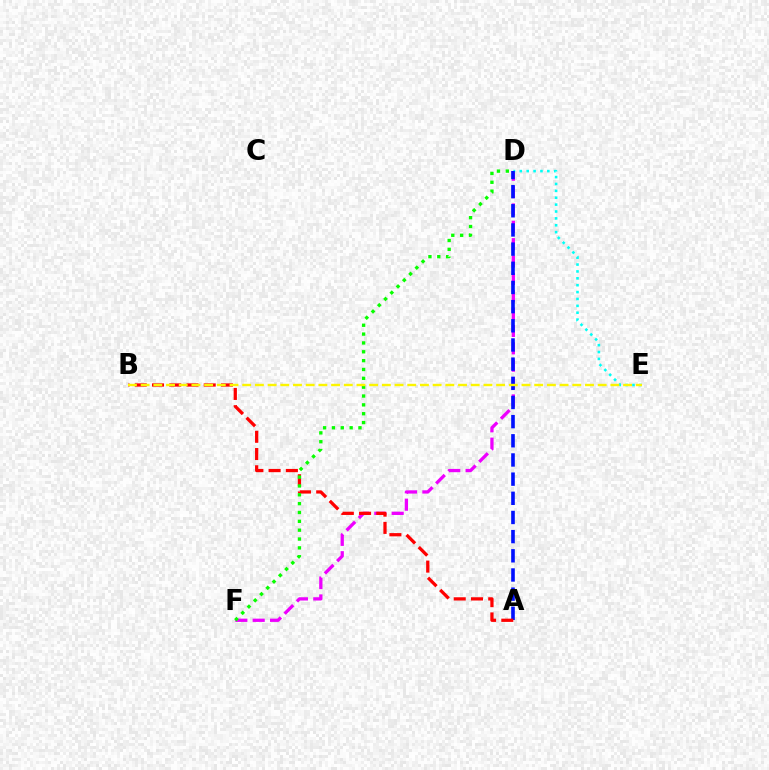{('D', 'F'): [{'color': '#ee00ff', 'line_style': 'dashed', 'thickness': 2.36}, {'color': '#08ff00', 'line_style': 'dotted', 'thickness': 2.4}], ('D', 'E'): [{'color': '#00fff6', 'line_style': 'dotted', 'thickness': 1.87}], ('A', 'D'): [{'color': '#0010ff', 'line_style': 'dashed', 'thickness': 2.6}], ('A', 'B'): [{'color': '#ff0000', 'line_style': 'dashed', 'thickness': 2.34}], ('B', 'E'): [{'color': '#fcf500', 'line_style': 'dashed', 'thickness': 1.72}]}